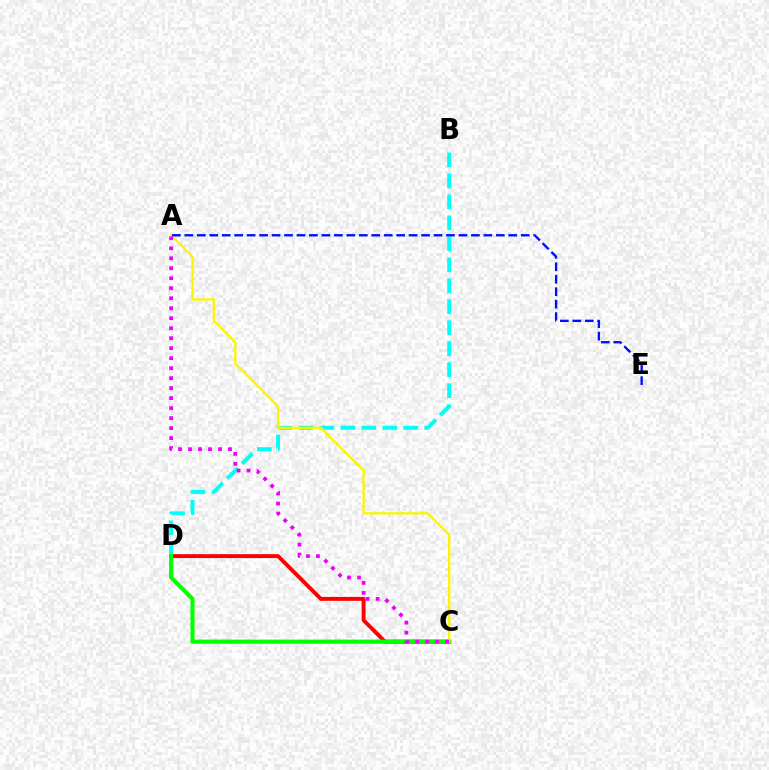{('B', 'D'): [{'color': '#00fff6', 'line_style': 'dashed', 'thickness': 2.85}], ('C', 'D'): [{'color': '#ff0000', 'line_style': 'solid', 'thickness': 2.82}, {'color': '#08ff00', 'line_style': 'solid', 'thickness': 2.95}], ('A', 'C'): [{'color': '#fcf500', 'line_style': 'solid', 'thickness': 1.66}, {'color': '#ee00ff', 'line_style': 'dotted', 'thickness': 2.71}], ('A', 'E'): [{'color': '#0010ff', 'line_style': 'dashed', 'thickness': 1.69}]}